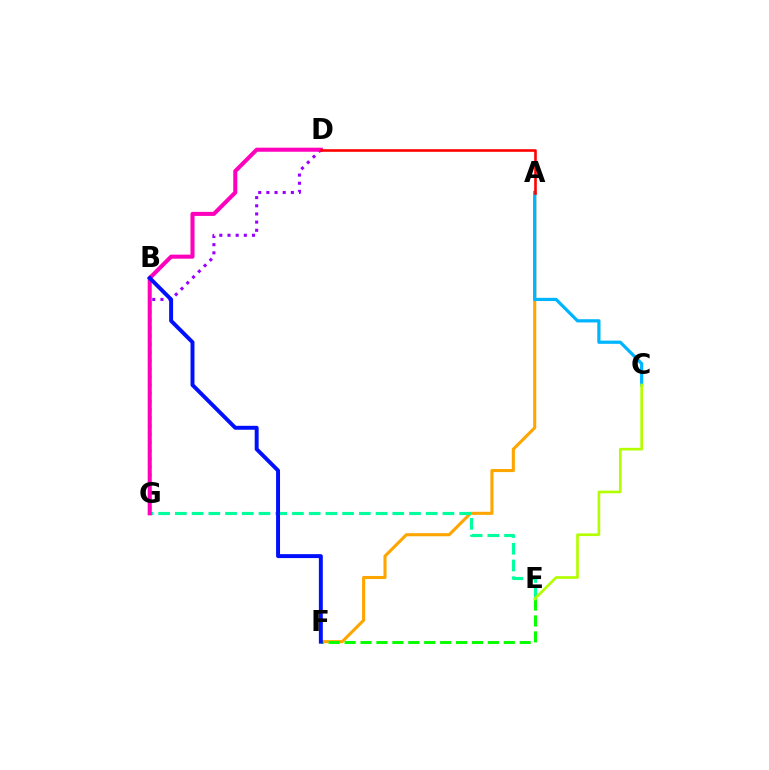{('D', 'G'): [{'color': '#9b00ff', 'line_style': 'dotted', 'thickness': 2.22}, {'color': '#ff00bd', 'line_style': 'solid', 'thickness': 2.92}], ('A', 'F'): [{'color': '#ffa500', 'line_style': 'solid', 'thickness': 2.22}], ('A', 'C'): [{'color': '#00b5ff', 'line_style': 'solid', 'thickness': 2.32}], ('E', 'G'): [{'color': '#00ff9d', 'line_style': 'dashed', 'thickness': 2.27}], ('E', 'F'): [{'color': '#08ff00', 'line_style': 'dashed', 'thickness': 2.16}], ('B', 'F'): [{'color': '#0010ff', 'line_style': 'solid', 'thickness': 2.83}], ('C', 'E'): [{'color': '#b3ff00', 'line_style': 'solid', 'thickness': 1.92}], ('A', 'D'): [{'color': '#ff0000', 'line_style': 'solid', 'thickness': 1.88}]}